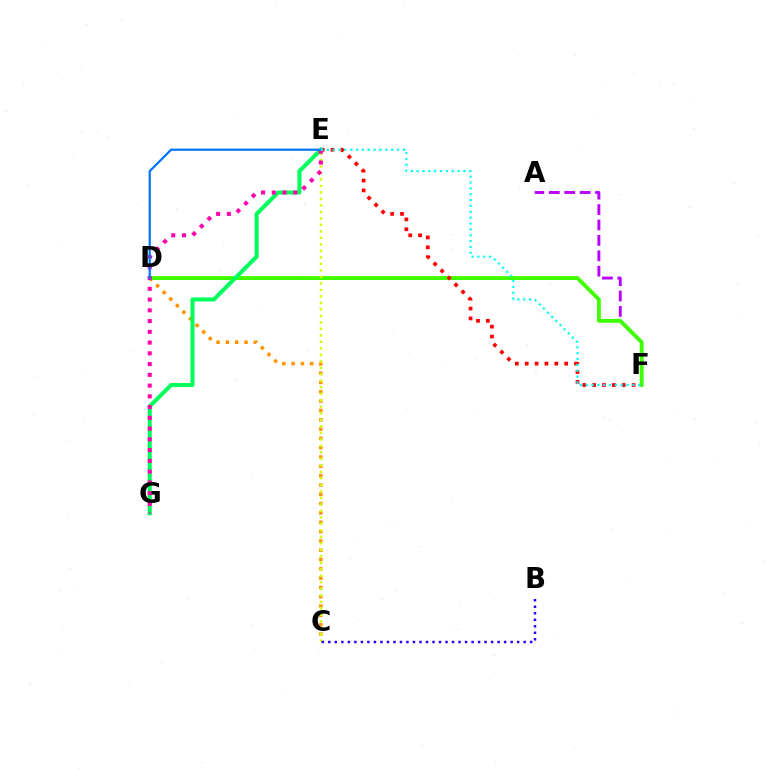{('A', 'F'): [{'color': '#b900ff', 'line_style': 'dashed', 'thickness': 2.09}], ('C', 'D'): [{'color': '#ff9400', 'line_style': 'dotted', 'thickness': 2.53}], ('D', 'F'): [{'color': '#3dff00', 'line_style': 'solid', 'thickness': 2.79}], ('E', 'F'): [{'color': '#ff0000', 'line_style': 'dotted', 'thickness': 2.68}, {'color': '#00fff6', 'line_style': 'dotted', 'thickness': 1.59}], ('C', 'E'): [{'color': '#d1ff00', 'line_style': 'dotted', 'thickness': 1.77}], ('E', 'G'): [{'color': '#00ff5c', 'line_style': 'solid', 'thickness': 2.92}, {'color': '#ff00ac', 'line_style': 'dotted', 'thickness': 2.92}], ('D', 'E'): [{'color': '#0074ff', 'line_style': 'solid', 'thickness': 1.6}], ('B', 'C'): [{'color': '#2500ff', 'line_style': 'dotted', 'thickness': 1.77}]}